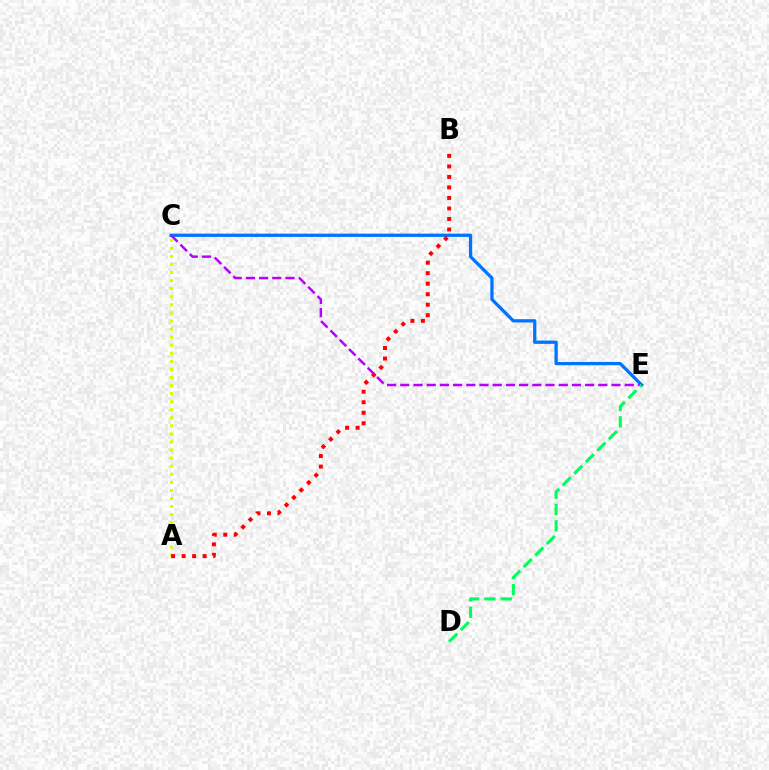{('C', 'E'): [{'color': '#0074ff', 'line_style': 'solid', 'thickness': 2.35}, {'color': '#b900ff', 'line_style': 'dashed', 'thickness': 1.79}], ('D', 'E'): [{'color': '#00ff5c', 'line_style': 'dashed', 'thickness': 2.22}], ('A', 'C'): [{'color': '#d1ff00', 'line_style': 'dotted', 'thickness': 2.19}], ('A', 'B'): [{'color': '#ff0000', 'line_style': 'dotted', 'thickness': 2.86}]}